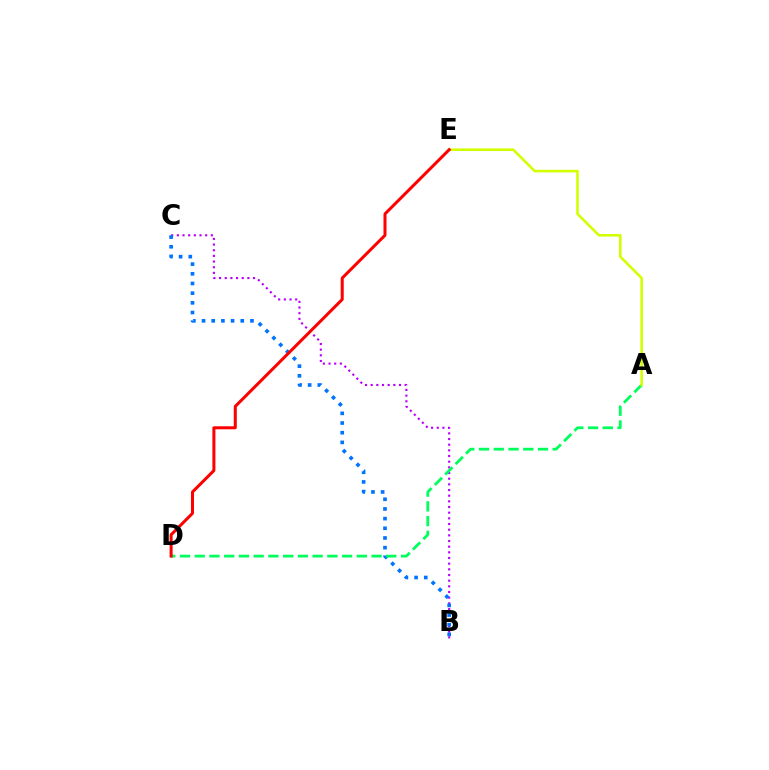{('B', 'C'): [{'color': '#b900ff', 'line_style': 'dotted', 'thickness': 1.54}, {'color': '#0074ff', 'line_style': 'dotted', 'thickness': 2.63}], ('A', 'D'): [{'color': '#00ff5c', 'line_style': 'dashed', 'thickness': 2.0}], ('A', 'E'): [{'color': '#d1ff00', 'line_style': 'solid', 'thickness': 1.86}], ('D', 'E'): [{'color': '#ff0000', 'line_style': 'solid', 'thickness': 2.17}]}